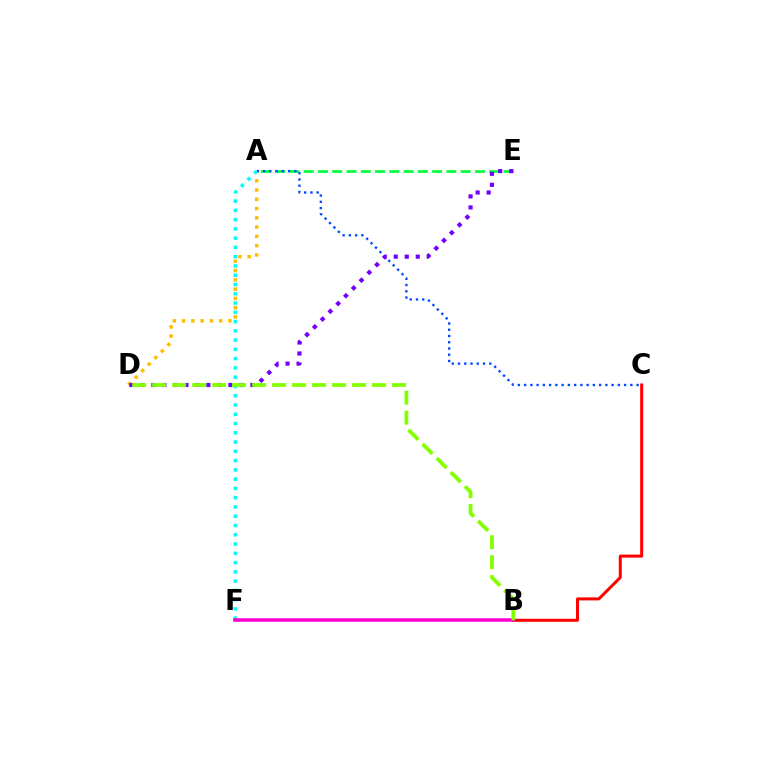{('A', 'D'): [{'color': '#ffbd00', 'line_style': 'dotted', 'thickness': 2.52}], ('A', 'E'): [{'color': '#00ff39', 'line_style': 'dashed', 'thickness': 1.94}], ('A', 'C'): [{'color': '#004bff', 'line_style': 'dotted', 'thickness': 1.7}], ('D', 'E'): [{'color': '#7200ff', 'line_style': 'dotted', 'thickness': 2.99}], ('A', 'F'): [{'color': '#00fff6', 'line_style': 'dotted', 'thickness': 2.52}], ('B', 'C'): [{'color': '#ff0000', 'line_style': 'solid', 'thickness': 2.18}], ('B', 'F'): [{'color': '#ff00cf', 'line_style': 'solid', 'thickness': 2.57}], ('B', 'D'): [{'color': '#84ff00', 'line_style': 'dashed', 'thickness': 2.72}]}